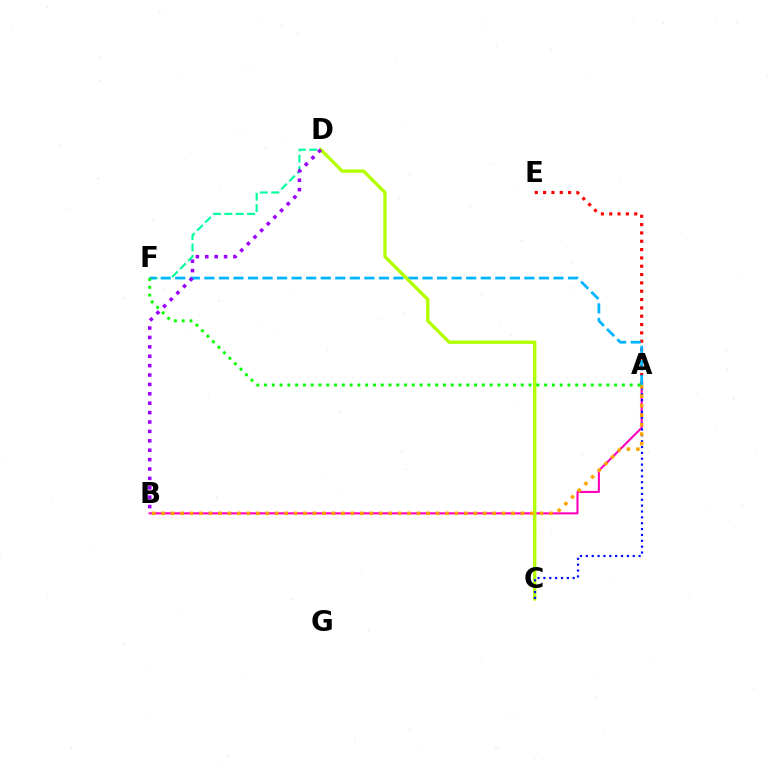{('D', 'F'): [{'color': '#00ff9d', 'line_style': 'dashed', 'thickness': 1.55}], ('A', 'E'): [{'color': '#ff0000', 'line_style': 'dotted', 'thickness': 2.26}], ('A', 'B'): [{'color': '#ff00bd', 'line_style': 'solid', 'thickness': 1.51}, {'color': '#ffa500', 'line_style': 'dotted', 'thickness': 2.57}], ('A', 'F'): [{'color': '#00b5ff', 'line_style': 'dashed', 'thickness': 1.98}, {'color': '#08ff00', 'line_style': 'dotted', 'thickness': 2.11}], ('C', 'D'): [{'color': '#b3ff00', 'line_style': 'solid', 'thickness': 2.42}], ('B', 'D'): [{'color': '#9b00ff', 'line_style': 'dotted', 'thickness': 2.55}], ('A', 'C'): [{'color': '#0010ff', 'line_style': 'dotted', 'thickness': 1.59}]}